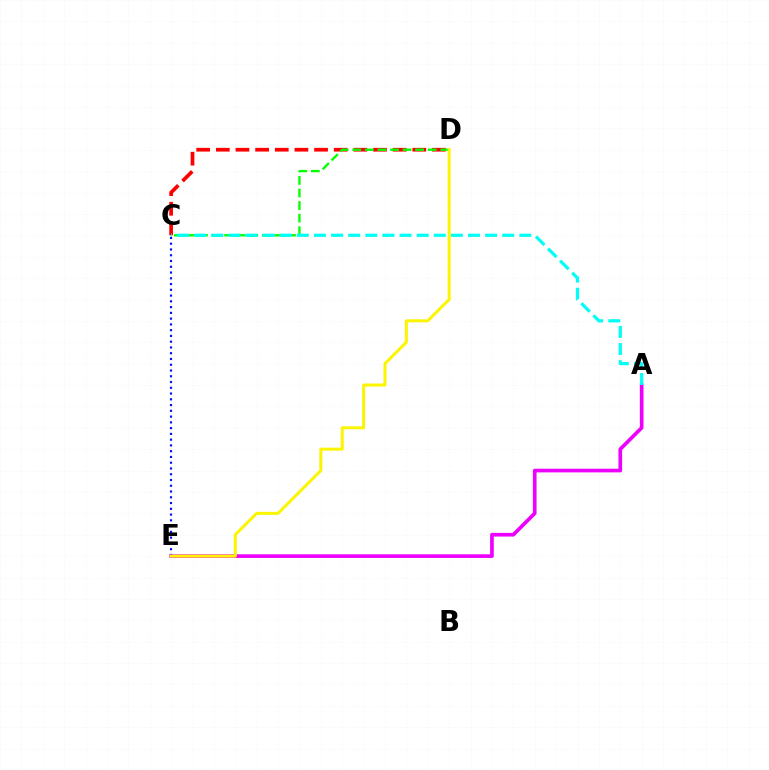{('C', 'E'): [{'color': '#0010ff', 'line_style': 'dotted', 'thickness': 1.57}], ('C', 'D'): [{'color': '#ff0000', 'line_style': 'dashed', 'thickness': 2.67}, {'color': '#08ff00', 'line_style': 'dashed', 'thickness': 1.71}], ('A', 'E'): [{'color': '#ee00ff', 'line_style': 'solid', 'thickness': 2.64}], ('A', 'C'): [{'color': '#00fff6', 'line_style': 'dashed', 'thickness': 2.33}], ('D', 'E'): [{'color': '#fcf500', 'line_style': 'solid', 'thickness': 2.17}]}